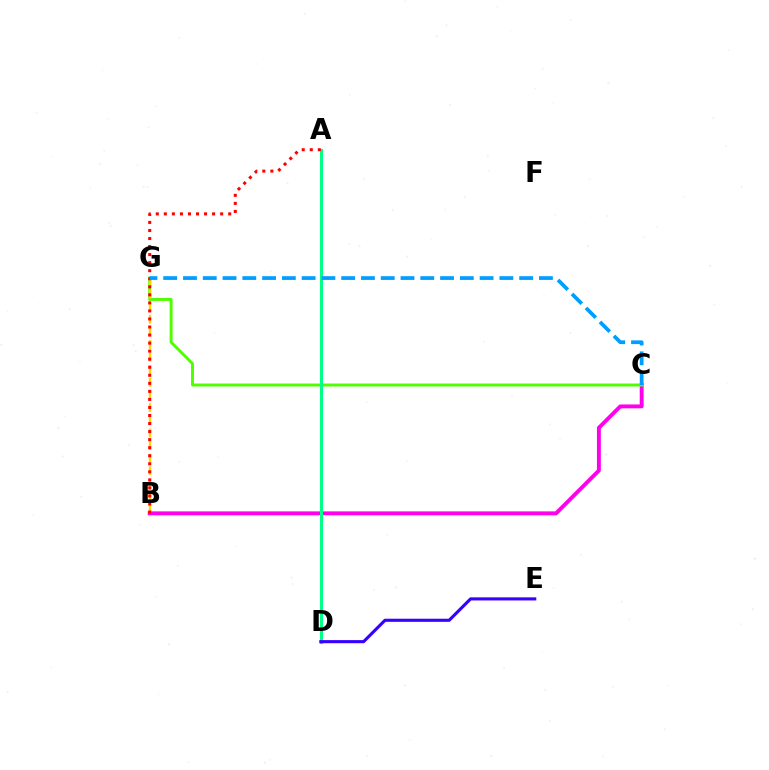{('B', 'C'): [{'color': '#ff00ed', 'line_style': 'solid', 'thickness': 2.8}], ('C', 'G'): [{'color': '#4fff00', 'line_style': 'solid', 'thickness': 2.12}, {'color': '#009eff', 'line_style': 'dashed', 'thickness': 2.69}], ('A', 'D'): [{'color': '#00ff86', 'line_style': 'solid', 'thickness': 2.2}], ('B', 'G'): [{'color': '#ffd500', 'line_style': 'dashed', 'thickness': 1.71}], ('A', 'B'): [{'color': '#ff0000', 'line_style': 'dotted', 'thickness': 2.19}], ('D', 'E'): [{'color': '#3700ff', 'line_style': 'solid', 'thickness': 2.24}]}